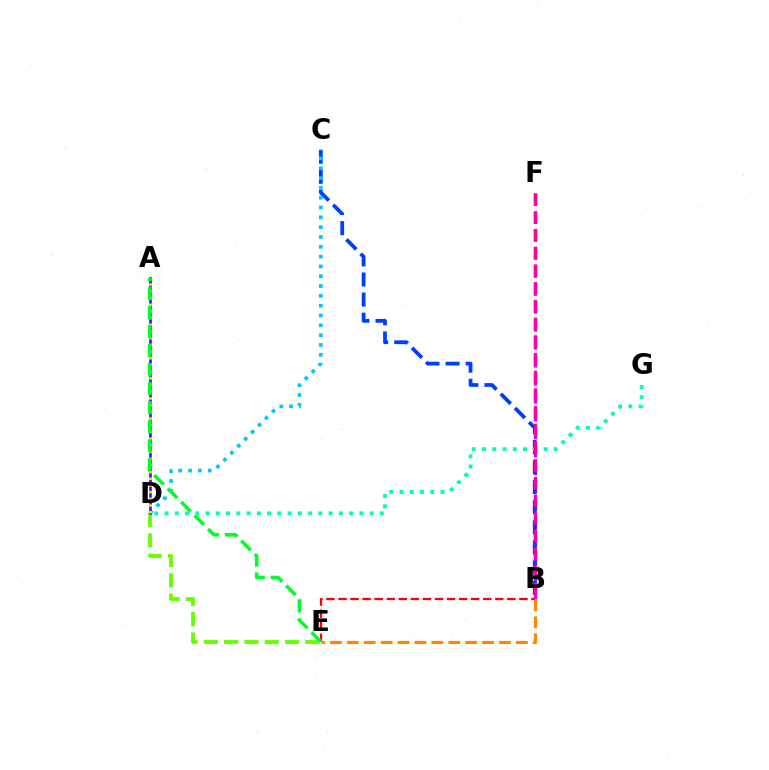{('B', 'F'): [{'color': '#d600ff', 'line_style': 'dashed', 'thickness': 2.44}, {'color': '#ff00a0', 'line_style': 'dashed', 'thickness': 2.41}], ('D', 'E'): [{'color': '#66ff00', 'line_style': 'dashed', 'thickness': 2.76}], ('B', 'C'): [{'color': '#003fff', 'line_style': 'dashed', 'thickness': 2.73}], ('C', 'D'): [{'color': '#00c7ff', 'line_style': 'dotted', 'thickness': 2.67}], ('B', 'E'): [{'color': '#ff0000', 'line_style': 'dashed', 'thickness': 1.64}, {'color': '#ff8800', 'line_style': 'dashed', 'thickness': 2.3}], ('D', 'G'): [{'color': '#00ffaf', 'line_style': 'dotted', 'thickness': 2.79}], ('A', 'D'): [{'color': '#4f00ff', 'line_style': 'solid', 'thickness': 1.88}, {'color': '#eeff00', 'line_style': 'dotted', 'thickness': 1.82}], ('A', 'E'): [{'color': '#00ff27', 'line_style': 'dashed', 'thickness': 2.58}]}